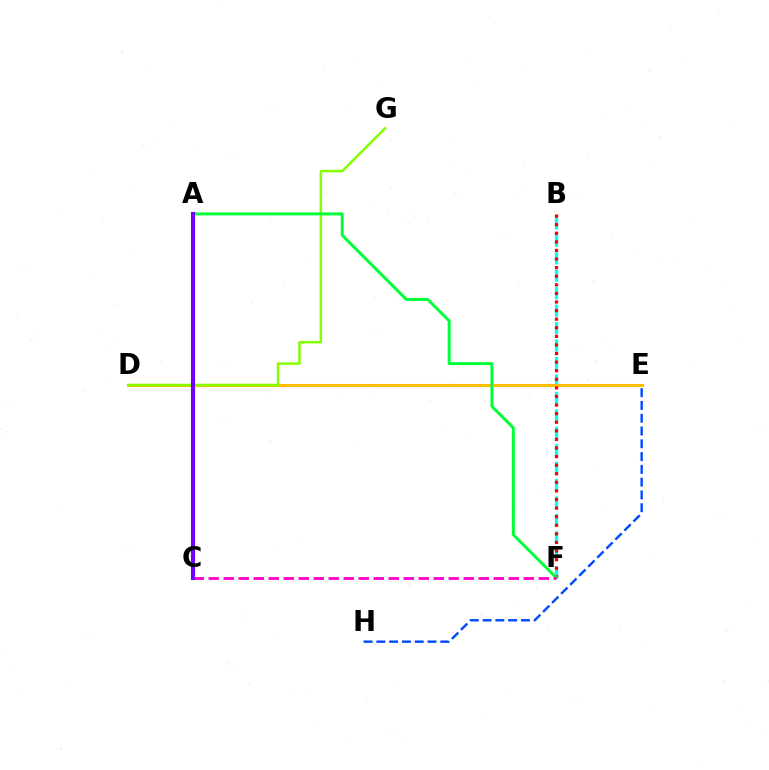{('B', 'F'): [{'color': '#00fff6', 'line_style': 'dashed', 'thickness': 2.37}, {'color': '#ff0000', 'line_style': 'dotted', 'thickness': 2.33}], ('D', 'E'): [{'color': '#ffbd00', 'line_style': 'solid', 'thickness': 2.21}], ('E', 'H'): [{'color': '#004bff', 'line_style': 'dashed', 'thickness': 1.74}], ('D', 'G'): [{'color': '#84ff00', 'line_style': 'solid', 'thickness': 1.79}], ('A', 'F'): [{'color': '#00ff39', 'line_style': 'solid', 'thickness': 2.13}], ('C', 'F'): [{'color': '#ff00cf', 'line_style': 'dashed', 'thickness': 2.04}], ('A', 'C'): [{'color': '#7200ff', 'line_style': 'solid', 'thickness': 2.96}]}